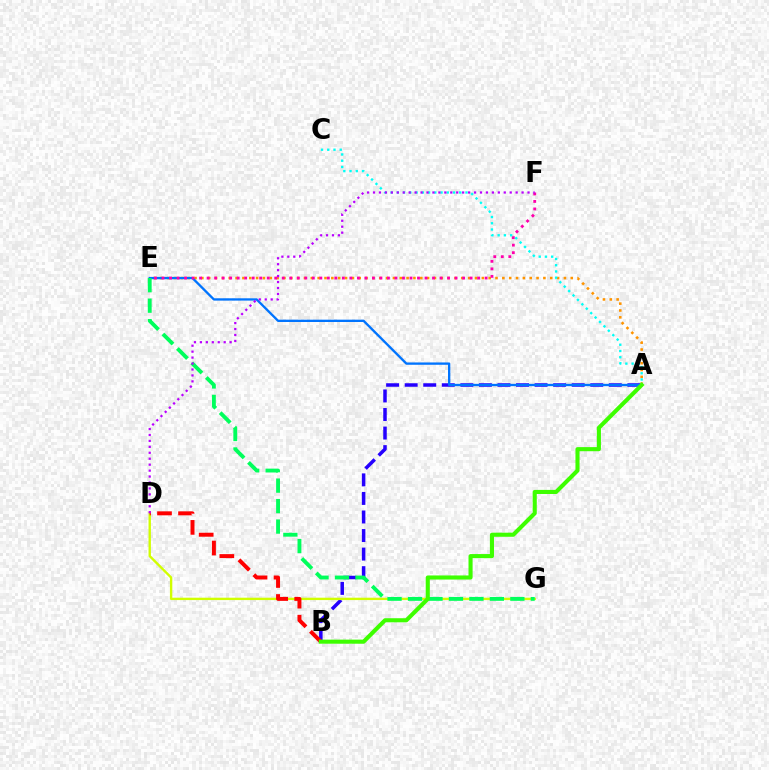{('A', 'B'): [{'color': '#2500ff', 'line_style': 'dashed', 'thickness': 2.52}, {'color': '#3dff00', 'line_style': 'solid', 'thickness': 2.95}], ('A', 'E'): [{'color': '#ff9400', 'line_style': 'dotted', 'thickness': 1.86}, {'color': '#0074ff', 'line_style': 'solid', 'thickness': 1.67}], ('E', 'F'): [{'color': '#ff00ac', 'line_style': 'dotted', 'thickness': 2.04}], ('D', 'G'): [{'color': '#d1ff00', 'line_style': 'solid', 'thickness': 1.71}], ('E', 'G'): [{'color': '#00ff5c', 'line_style': 'dashed', 'thickness': 2.78}], ('A', 'C'): [{'color': '#00fff6', 'line_style': 'dotted', 'thickness': 1.7}], ('B', 'D'): [{'color': '#ff0000', 'line_style': 'dashed', 'thickness': 2.86}], ('D', 'F'): [{'color': '#b900ff', 'line_style': 'dotted', 'thickness': 1.61}]}